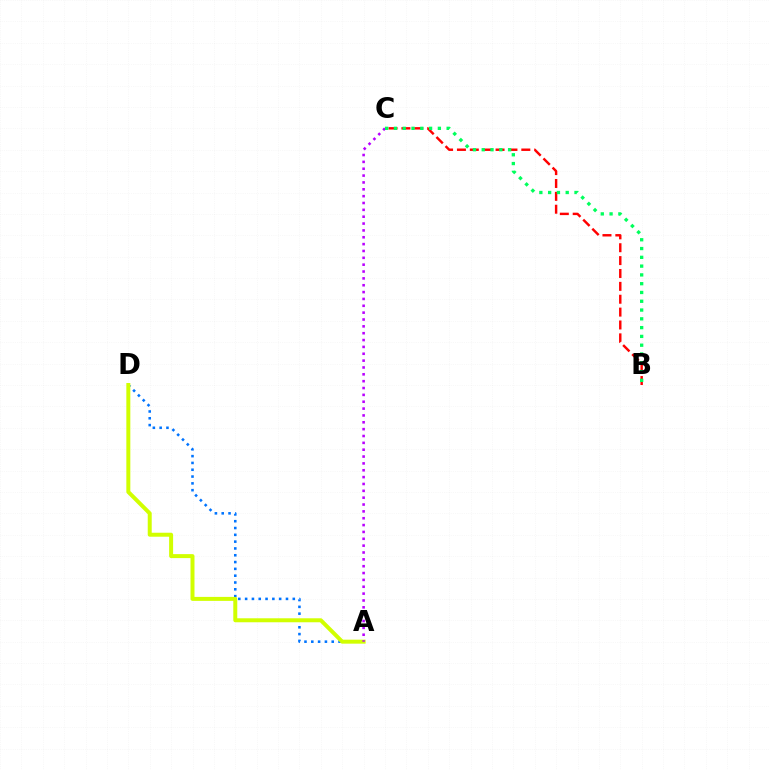{('A', 'D'): [{'color': '#0074ff', 'line_style': 'dotted', 'thickness': 1.85}, {'color': '#d1ff00', 'line_style': 'solid', 'thickness': 2.87}], ('B', 'C'): [{'color': '#ff0000', 'line_style': 'dashed', 'thickness': 1.75}, {'color': '#00ff5c', 'line_style': 'dotted', 'thickness': 2.39}], ('A', 'C'): [{'color': '#b900ff', 'line_style': 'dotted', 'thickness': 1.86}]}